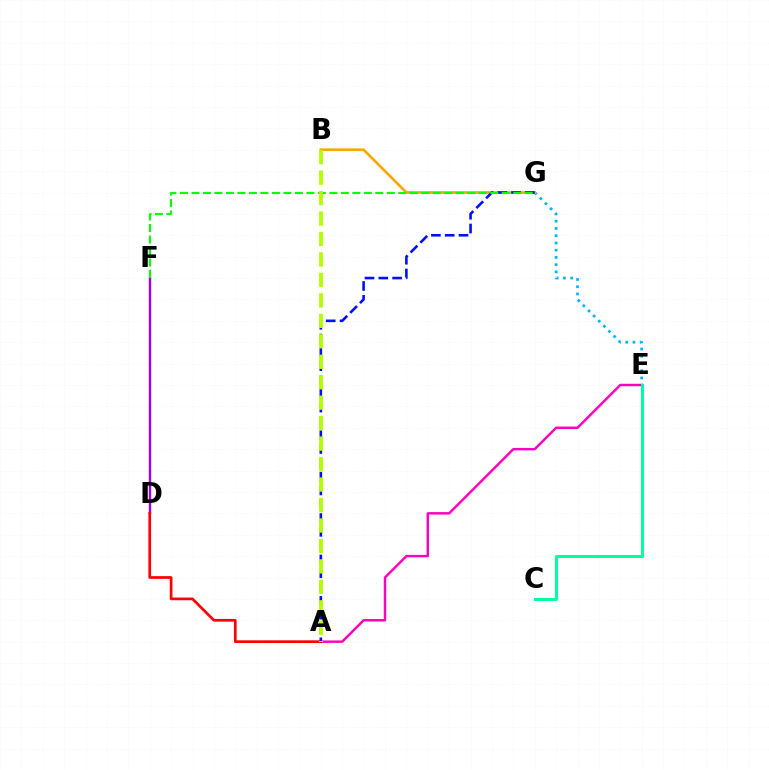{('E', 'G'): [{'color': '#00b5ff', 'line_style': 'dotted', 'thickness': 1.97}], ('D', 'F'): [{'color': '#9b00ff', 'line_style': 'solid', 'thickness': 1.73}], ('A', 'E'): [{'color': '#ff00bd', 'line_style': 'solid', 'thickness': 1.76}], ('B', 'G'): [{'color': '#ffa500', 'line_style': 'solid', 'thickness': 1.9}], ('A', 'D'): [{'color': '#ff0000', 'line_style': 'solid', 'thickness': 1.95}], ('A', 'G'): [{'color': '#0010ff', 'line_style': 'dashed', 'thickness': 1.88}], ('C', 'E'): [{'color': '#00ff9d', 'line_style': 'solid', 'thickness': 2.17}], ('F', 'G'): [{'color': '#08ff00', 'line_style': 'dashed', 'thickness': 1.56}], ('A', 'B'): [{'color': '#b3ff00', 'line_style': 'dashed', 'thickness': 2.78}]}